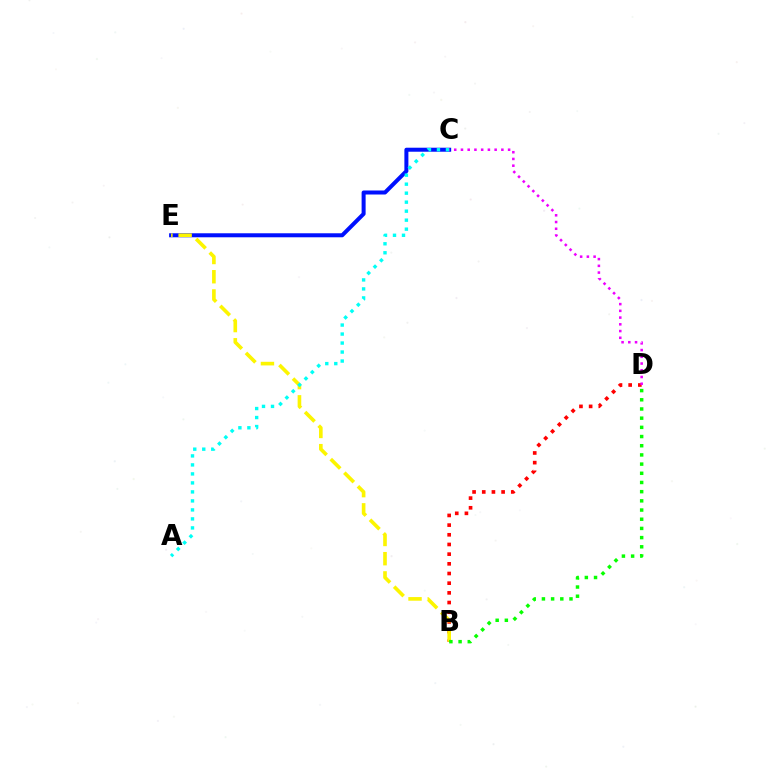{('B', 'D'): [{'color': '#ff0000', 'line_style': 'dotted', 'thickness': 2.63}, {'color': '#08ff00', 'line_style': 'dotted', 'thickness': 2.5}], ('C', 'E'): [{'color': '#0010ff', 'line_style': 'solid', 'thickness': 2.89}], ('C', 'D'): [{'color': '#ee00ff', 'line_style': 'dotted', 'thickness': 1.83}], ('B', 'E'): [{'color': '#fcf500', 'line_style': 'dashed', 'thickness': 2.61}], ('A', 'C'): [{'color': '#00fff6', 'line_style': 'dotted', 'thickness': 2.45}]}